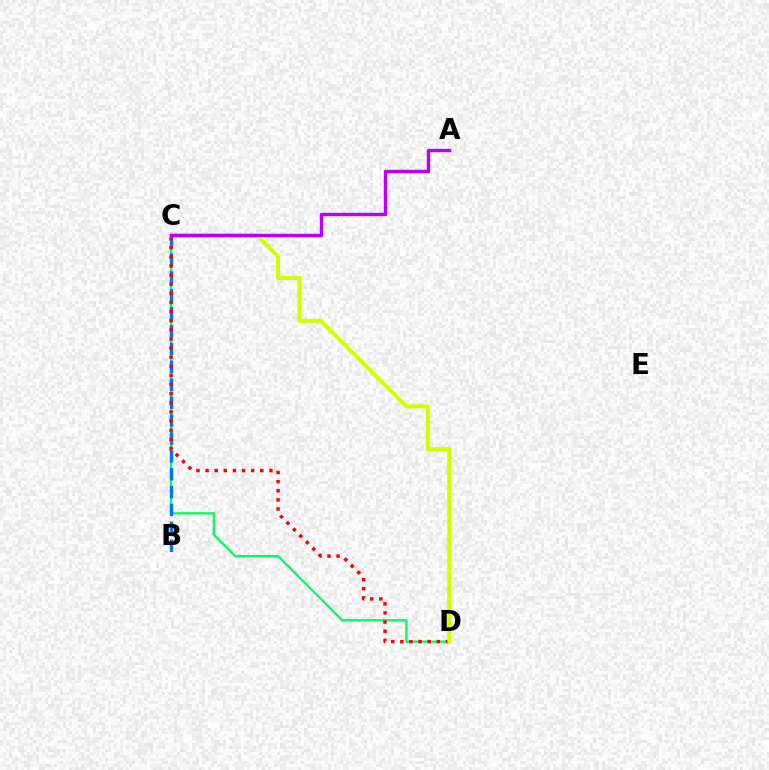{('C', 'D'): [{'color': '#00ff5c', 'line_style': 'solid', 'thickness': 1.65}, {'color': '#ff0000', 'line_style': 'dotted', 'thickness': 2.48}, {'color': '#d1ff00', 'line_style': 'solid', 'thickness': 2.85}], ('B', 'C'): [{'color': '#0074ff', 'line_style': 'dashed', 'thickness': 2.43}], ('A', 'C'): [{'color': '#b900ff', 'line_style': 'solid', 'thickness': 2.44}]}